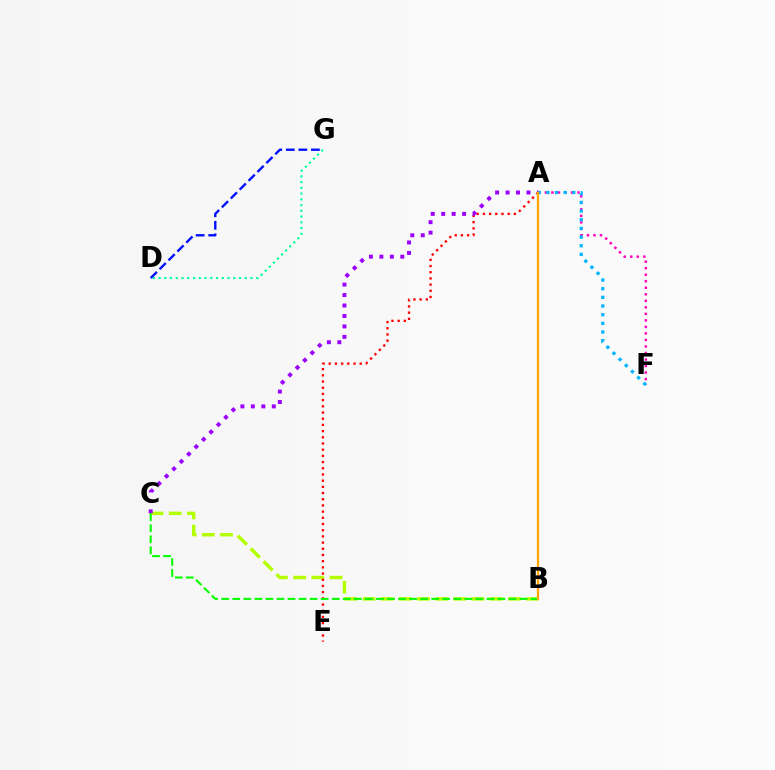{('B', 'C'): [{'color': '#b3ff00', 'line_style': 'dashed', 'thickness': 2.47}, {'color': '#08ff00', 'line_style': 'dashed', 'thickness': 1.5}], ('D', 'G'): [{'color': '#00ff9d', 'line_style': 'dotted', 'thickness': 1.56}, {'color': '#0010ff', 'line_style': 'dashed', 'thickness': 1.7}], ('A', 'F'): [{'color': '#ff00bd', 'line_style': 'dotted', 'thickness': 1.77}, {'color': '#00b5ff', 'line_style': 'dotted', 'thickness': 2.35}], ('A', 'E'): [{'color': '#ff0000', 'line_style': 'dotted', 'thickness': 1.68}], ('A', 'C'): [{'color': '#9b00ff', 'line_style': 'dotted', 'thickness': 2.84}], ('A', 'B'): [{'color': '#ffa500', 'line_style': 'solid', 'thickness': 1.61}]}